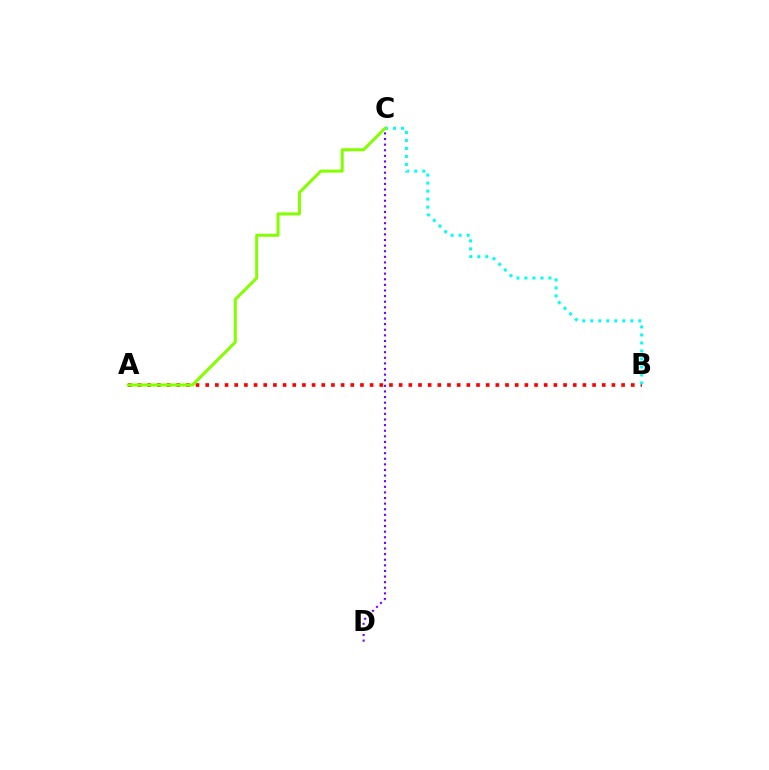{('A', 'B'): [{'color': '#ff0000', 'line_style': 'dotted', 'thickness': 2.63}], ('B', 'C'): [{'color': '#00fff6', 'line_style': 'dotted', 'thickness': 2.17}], ('C', 'D'): [{'color': '#7200ff', 'line_style': 'dotted', 'thickness': 1.52}], ('A', 'C'): [{'color': '#84ff00', 'line_style': 'solid', 'thickness': 2.18}]}